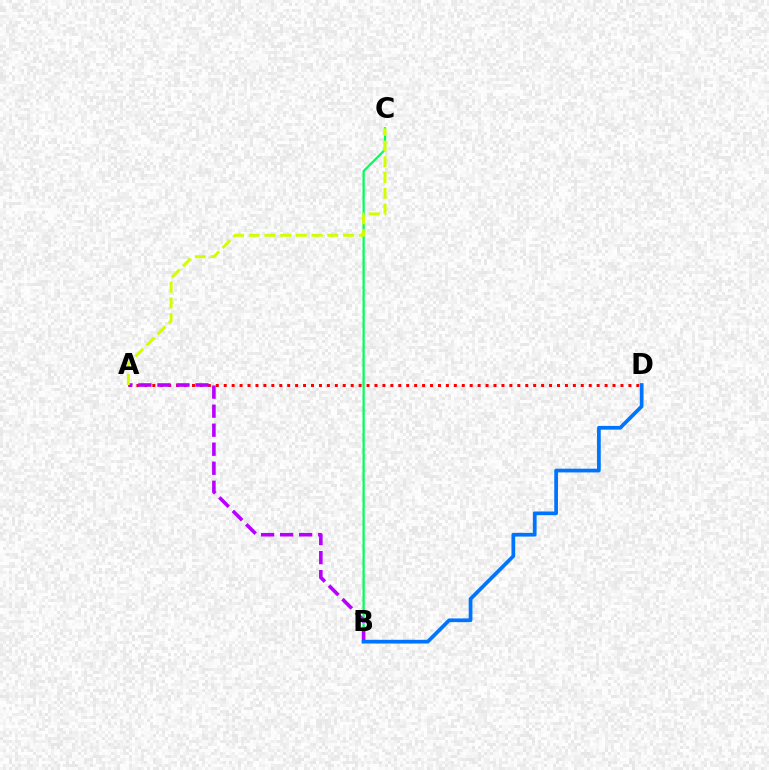{('A', 'D'): [{'color': '#ff0000', 'line_style': 'dotted', 'thickness': 2.16}], ('B', 'C'): [{'color': '#00ff5c', 'line_style': 'solid', 'thickness': 1.63}], ('A', 'B'): [{'color': '#b900ff', 'line_style': 'dashed', 'thickness': 2.58}], ('A', 'C'): [{'color': '#d1ff00', 'line_style': 'dashed', 'thickness': 2.13}], ('B', 'D'): [{'color': '#0074ff', 'line_style': 'solid', 'thickness': 2.68}]}